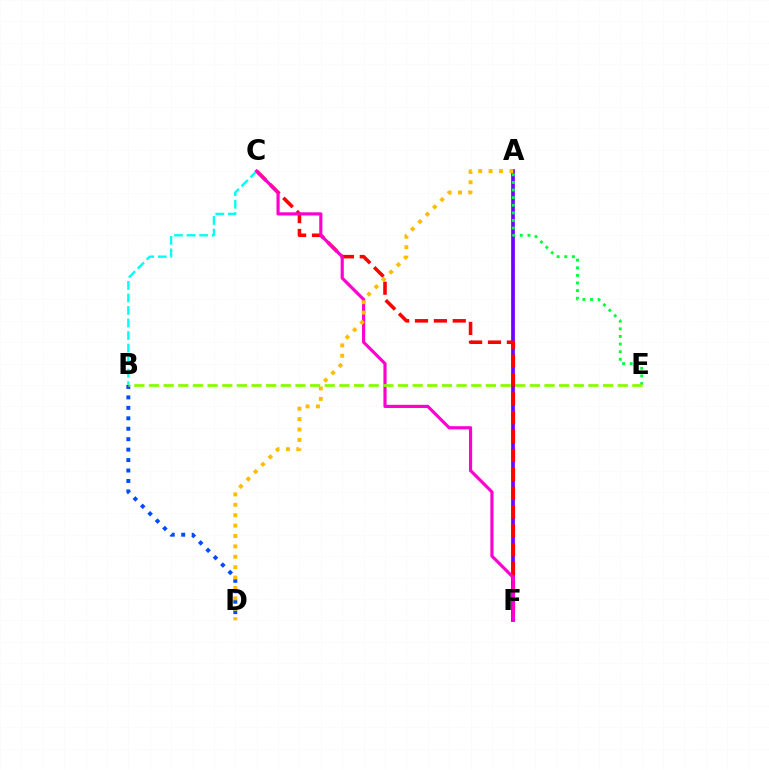{('B', 'D'): [{'color': '#004bff', 'line_style': 'dotted', 'thickness': 2.84}], ('A', 'F'): [{'color': '#7200ff', 'line_style': 'solid', 'thickness': 2.68}], ('C', 'F'): [{'color': '#ff0000', 'line_style': 'dashed', 'thickness': 2.56}, {'color': '#ff00cf', 'line_style': 'solid', 'thickness': 2.28}], ('B', 'C'): [{'color': '#00fff6', 'line_style': 'dashed', 'thickness': 1.7}], ('A', 'E'): [{'color': '#00ff39', 'line_style': 'dotted', 'thickness': 2.07}], ('B', 'E'): [{'color': '#84ff00', 'line_style': 'dashed', 'thickness': 1.99}], ('A', 'D'): [{'color': '#ffbd00', 'line_style': 'dotted', 'thickness': 2.83}]}